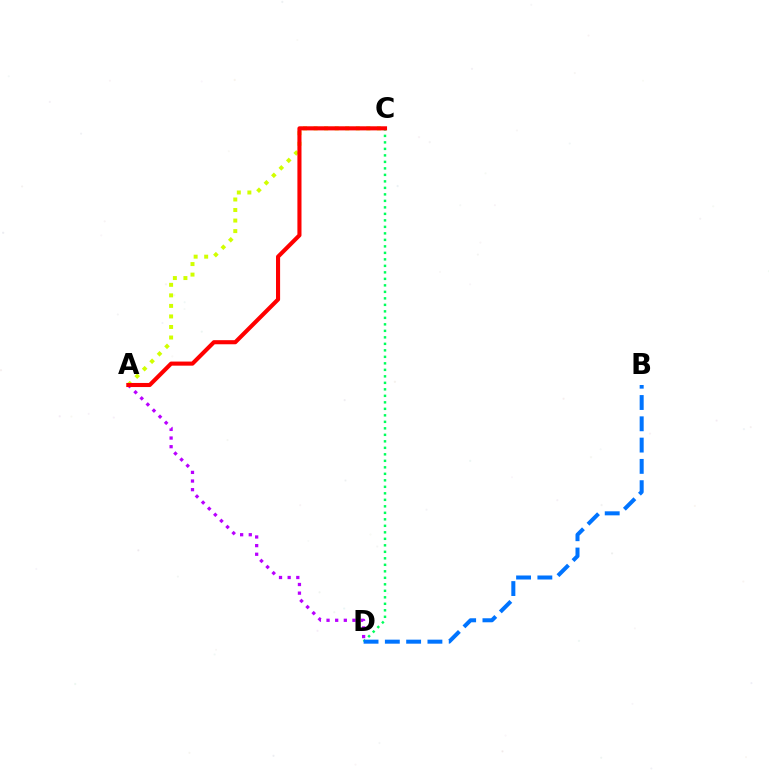{('A', 'D'): [{'color': '#b900ff', 'line_style': 'dotted', 'thickness': 2.35}], ('A', 'C'): [{'color': '#d1ff00', 'line_style': 'dotted', 'thickness': 2.86}, {'color': '#ff0000', 'line_style': 'solid', 'thickness': 2.95}], ('C', 'D'): [{'color': '#00ff5c', 'line_style': 'dotted', 'thickness': 1.77}], ('B', 'D'): [{'color': '#0074ff', 'line_style': 'dashed', 'thickness': 2.89}]}